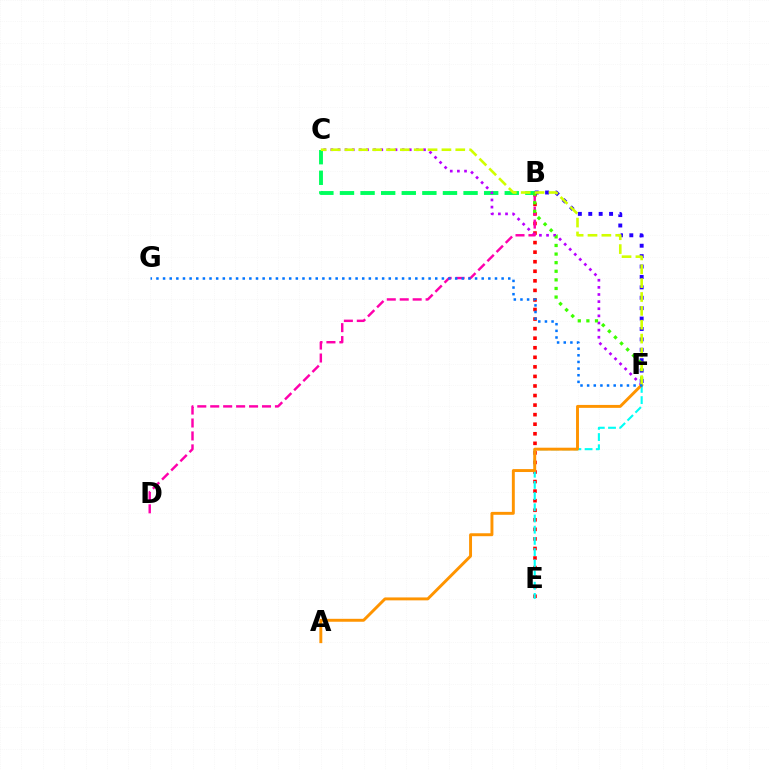{('B', 'E'): [{'color': '#ff0000', 'line_style': 'dotted', 'thickness': 2.6}], ('B', 'C'): [{'color': '#00ff5c', 'line_style': 'dashed', 'thickness': 2.8}], ('B', 'F'): [{'color': '#2500ff', 'line_style': 'dotted', 'thickness': 2.83}, {'color': '#3dff00', 'line_style': 'dotted', 'thickness': 2.34}], ('C', 'F'): [{'color': '#b900ff', 'line_style': 'dotted', 'thickness': 1.94}, {'color': '#d1ff00', 'line_style': 'dashed', 'thickness': 1.88}], ('B', 'D'): [{'color': '#ff00ac', 'line_style': 'dashed', 'thickness': 1.76}], ('E', 'F'): [{'color': '#00fff6', 'line_style': 'dashed', 'thickness': 1.52}], ('A', 'F'): [{'color': '#ff9400', 'line_style': 'solid', 'thickness': 2.11}], ('F', 'G'): [{'color': '#0074ff', 'line_style': 'dotted', 'thickness': 1.8}]}